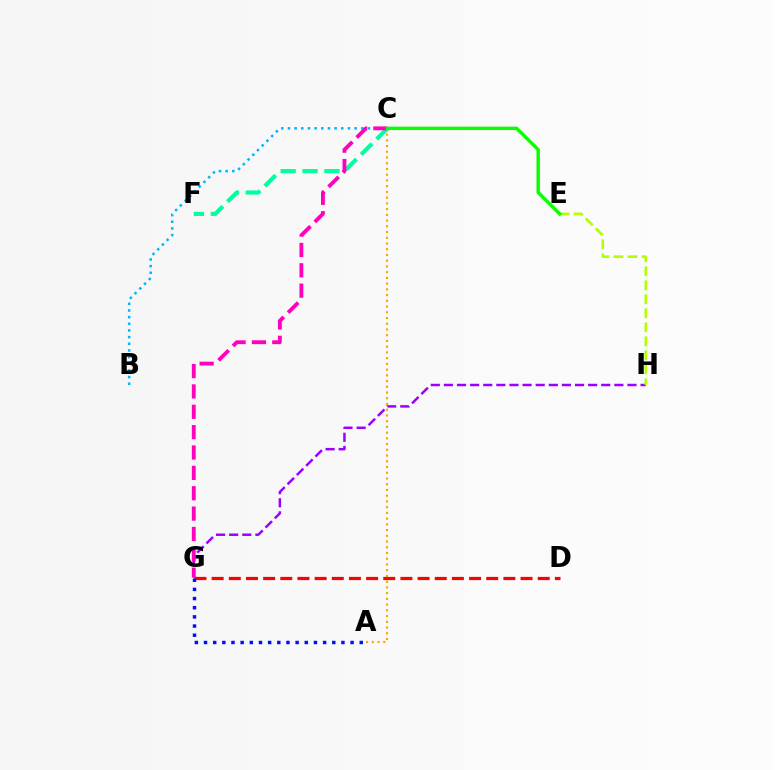{('G', 'H'): [{'color': '#9b00ff', 'line_style': 'dashed', 'thickness': 1.78}], ('B', 'C'): [{'color': '#00b5ff', 'line_style': 'dotted', 'thickness': 1.81}], ('C', 'F'): [{'color': '#00ff9d', 'line_style': 'dashed', 'thickness': 2.97}], ('C', 'G'): [{'color': '#ff00bd', 'line_style': 'dashed', 'thickness': 2.77}], ('D', 'G'): [{'color': '#ff0000', 'line_style': 'dashed', 'thickness': 2.33}], ('E', 'H'): [{'color': '#b3ff00', 'line_style': 'dashed', 'thickness': 1.9}], ('A', 'C'): [{'color': '#ffa500', 'line_style': 'dotted', 'thickness': 1.56}], ('A', 'G'): [{'color': '#0010ff', 'line_style': 'dotted', 'thickness': 2.49}], ('C', 'E'): [{'color': '#08ff00', 'line_style': 'solid', 'thickness': 2.44}]}